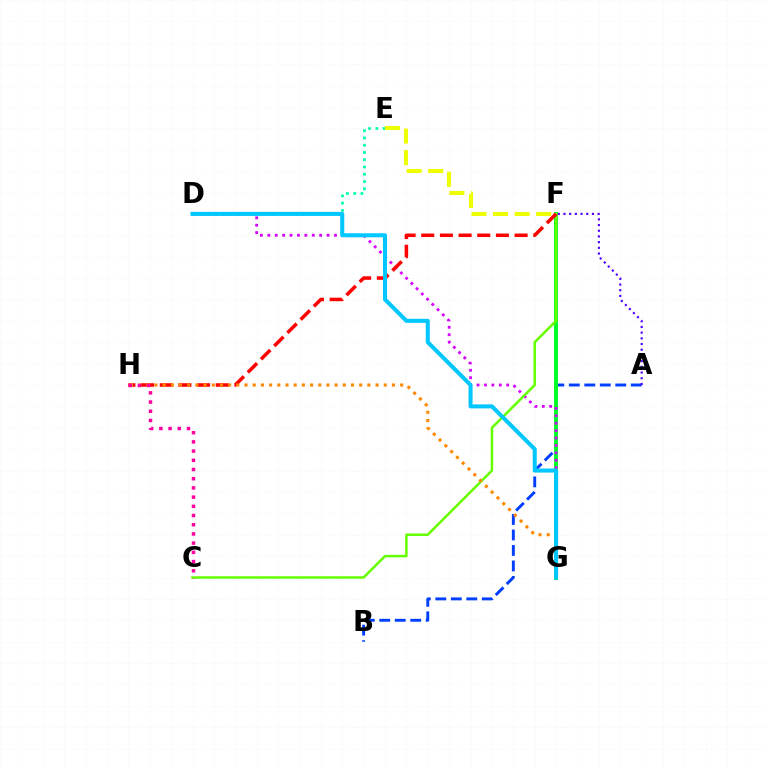{('A', 'B'): [{'color': '#003fff', 'line_style': 'dashed', 'thickness': 2.1}], ('D', 'E'): [{'color': '#00ffaf', 'line_style': 'dotted', 'thickness': 1.97}], ('E', 'F'): [{'color': '#eeff00', 'line_style': 'dashed', 'thickness': 2.93}], ('F', 'G'): [{'color': '#00ff27', 'line_style': 'solid', 'thickness': 2.83}], ('D', 'G'): [{'color': '#d600ff', 'line_style': 'dotted', 'thickness': 2.01}, {'color': '#00c7ff', 'line_style': 'solid', 'thickness': 2.9}], ('C', 'F'): [{'color': '#66ff00', 'line_style': 'solid', 'thickness': 1.81}], ('F', 'H'): [{'color': '#ff0000', 'line_style': 'dashed', 'thickness': 2.54}], ('G', 'H'): [{'color': '#ff8800', 'line_style': 'dotted', 'thickness': 2.23}], ('A', 'F'): [{'color': '#4f00ff', 'line_style': 'dotted', 'thickness': 1.55}], ('C', 'H'): [{'color': '#ff00a0', 'line_style': 'dotted', 'thickness': 2.5}]}